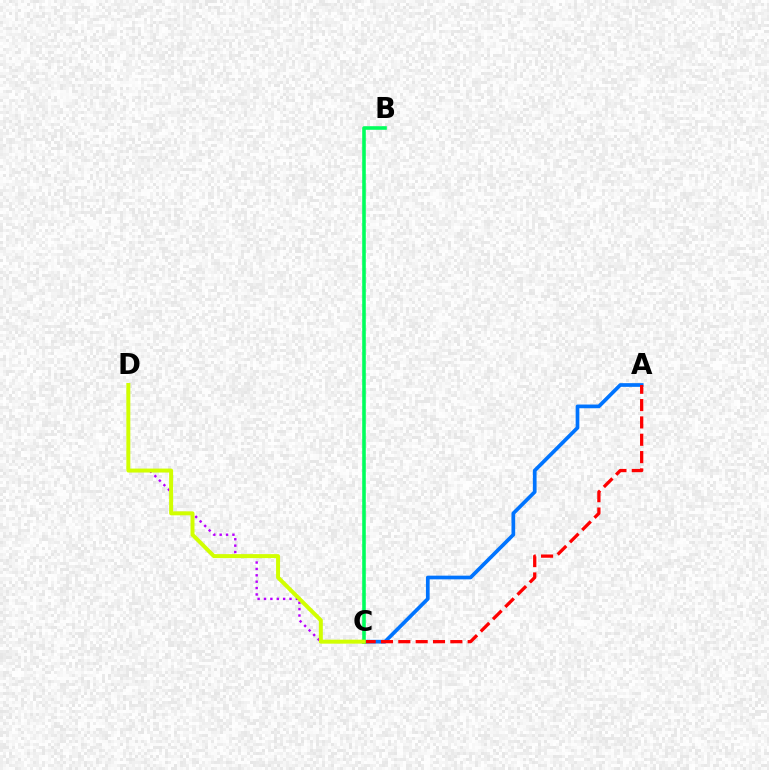{('A', 'C'): [{'color': '#0074ff', 'line_style': 'solid', 'thickness': 2.66}, {'color': '#ff0000', 'line_style': 'dashed', 'thickness': 2.36}], ('C', 'D'): [{'color': '#b900ff', 'line_style': 'dotted', 'thickness': 1.73}, {'color': '#d1ff00', 'line_style': 'solid', 'thickness': 2.86}], ('B', 'C'): [{'color': '#00ff5c', 'line_style': 'solid', 'thickness': 2.58}]}